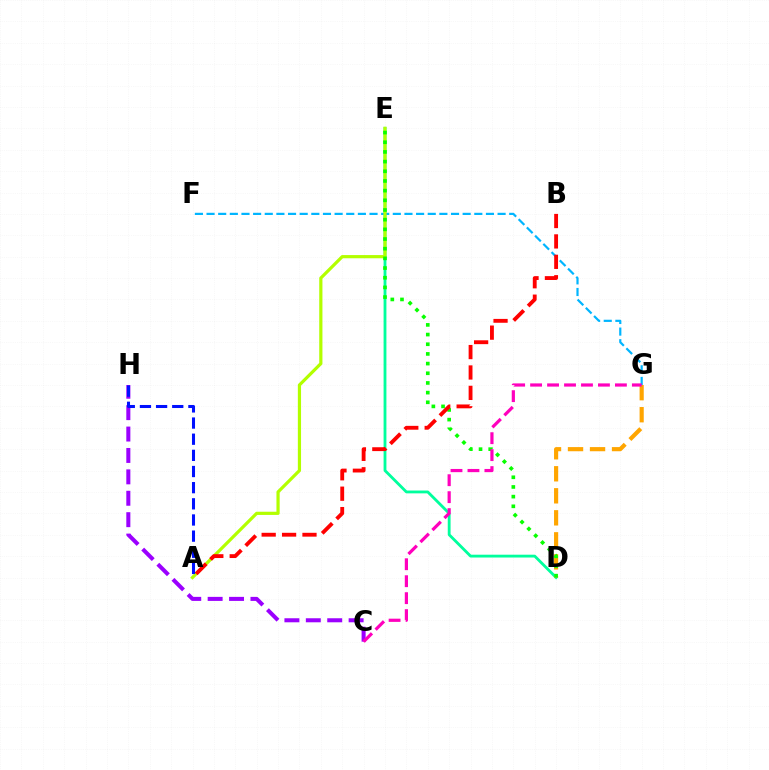{('D', 'E'): [{'color': '#00ff9d', 'line_style': 'solid', 'thickness': 2.03}, {'color': '#08ff00', 'line_style': 'dotted', 'thickness': 2.63}], ('F', 'G'): [{'color': '#00b5ff', 'line_style': 'dashed', 'thickness': 1.58}], ('A', 'E'): [{'color': '#b3ff00', 'line_style': 'solid', 'thickness': 2.31}], ('D', 'G'): [{'color': '#ffa500', 'line_style': 'dashed', 'thickness': 2.99}], ('A', 'B'): [{'color': '#ff0000', 'line_style': 'dashed', 'thickness': 2.77}], ('C', 'H'): [{'color': '#9b00ff', 'line_style': 'dashed', 'thickness': 2.91}], ('C', 'G'): [{'color': '#ff00bd', 'line_style': 'dashed', 'thickness': 2.3}], ('A', 'H'): [{'color': '#0010ff', 'line_style': 'dashed', 'thickness': 2.19}]}